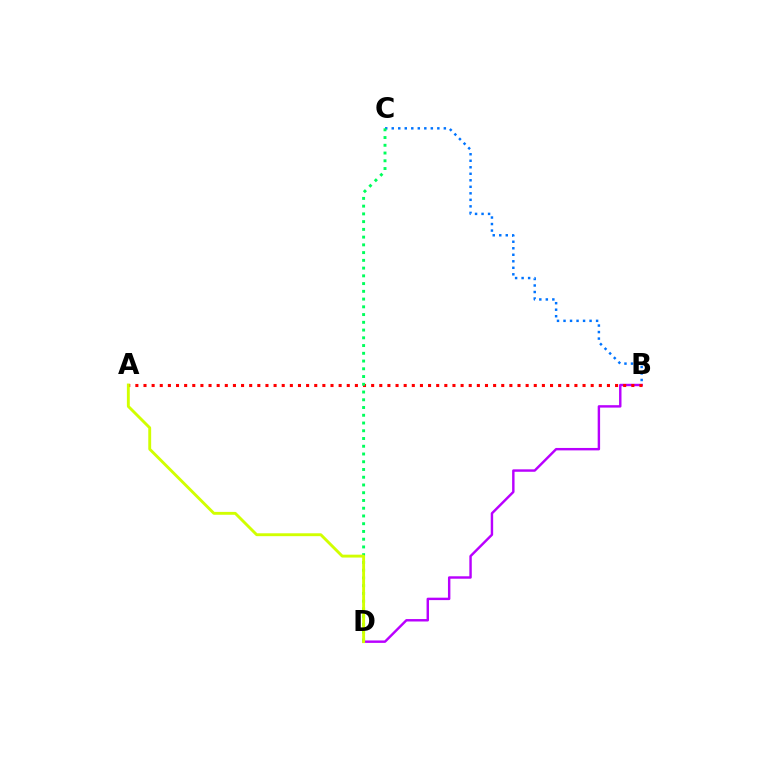{('B', 'D'): [{'color': '#b900ff', 'line_style': 'solid', 'thickness': 1.75}], ('B', 'C'): [{'color': '#0074ff', 'line_style': 'dotted', 'thickness': 1.77}], ('A', 'B'): [{'color': '#ff0000', 'line_style': 'dotted', 'thickness': 2.21}], ('C', 'D'): [{'color': '#00ff5c', 'line_style': 'dotted', 'thickness': 2.1}], ('A', 'D'): [{'color': '#d1ff00', 'line_style': 'solid', 'thickness': 2.08}]}